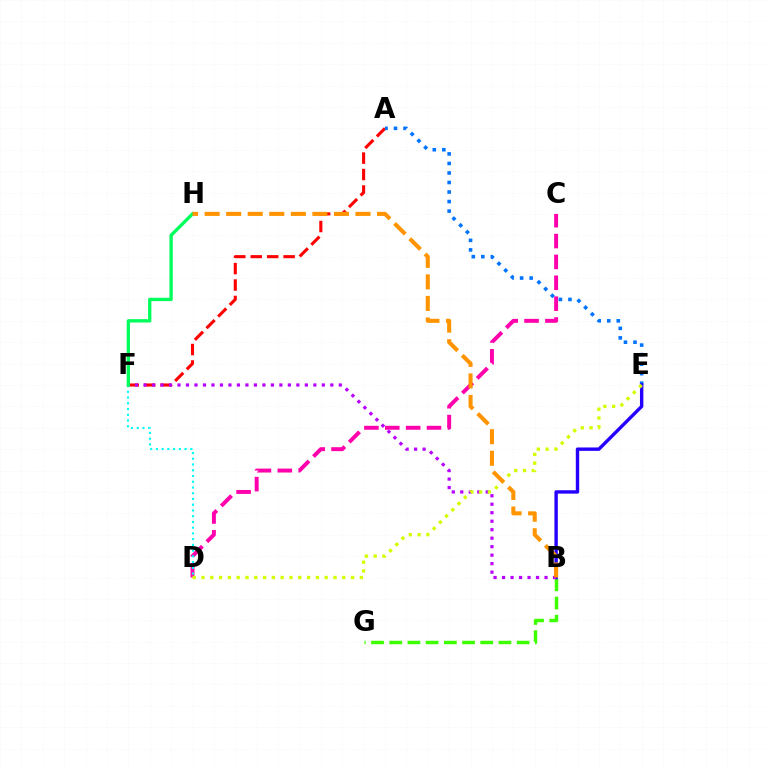{('B', 'G'): [{'color': '#3dff00', 'line_style': 'dashed', 'thickness': 2.47}], ('A', 'F'): [{'color': '#ff0000', 'line_style': 'dashed', 'thickness': 2.23}], ('C', 'D'): [{'color': '#ff00ac', 'line_style': 'dashed', 'thickness': 2.83}], ('A', 'E'): [{'color': '#0074ff', 'line_style': 'dotted', 'thickness': 2.59}], ('B', 'E'): [{'color': '#2500ff', 'line_style': 'solid', 'thickness': 2.44}], ('B', 'F'): [{'color': '#b900ff', 'line_style': 'dotted', 'thickness': 2.31}], ('D', 'F'): [{'color': '#00fff6', 'line_style': 'dotted', 'thickness': 1.56}], ('D', 'E'): [{'color': '#d1ff00', 'line_style': 'dotted', 'thickness': 2.39}], ('F', 'H'): [{'color': '#00ff5c', 'line_style': 'solid', 'thickness': 2.4}], ('B', 'H'): [{'color': '#ff9400', 'line_style': 'dashed', 'thickness': 2.93}]}